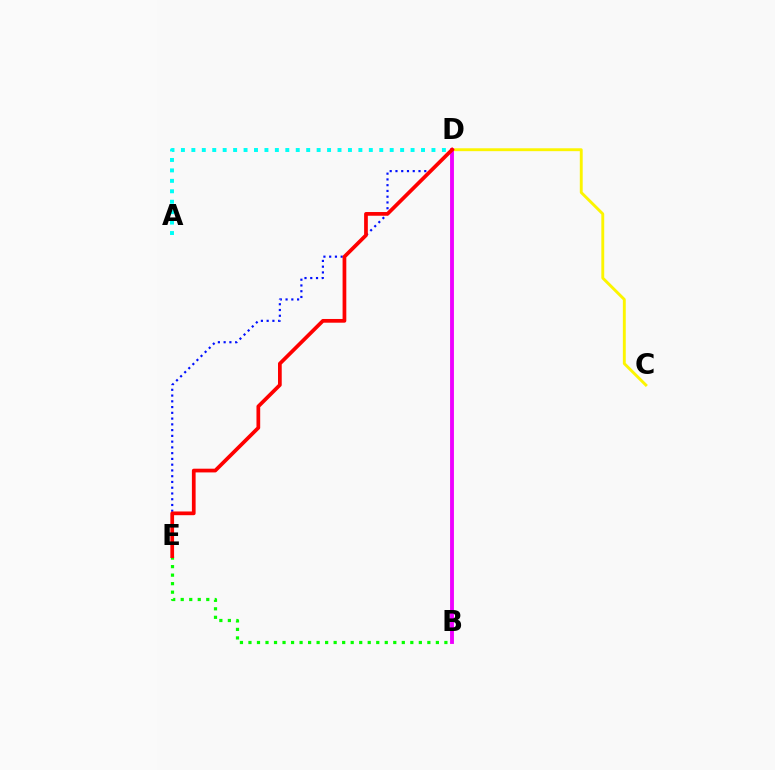{('D', 'E'): [{'color': '#0010ff', 'line_style': 'dotted', 'thickness': 1.56}, {'color': '#ff0000', 'line_style': 'solid', 'thickness': 2.68}], ('B', 'E'): [{'color': '#08ff00', 'line_style': 'dotted', 'thickness': 2.31}], ('A', 'D'): [{'color': '#00fff6', 'line_style': 'dotted', 'thickness': 2.84}], ('C', 'D'): [{'color': '#fcf500', 'line_style': 'solid', 'thickness': 2.08}], ('B', 'D'): [{'color': '#ee00ff', 'line_style': 'solid', 'thickness': 2.79}]}